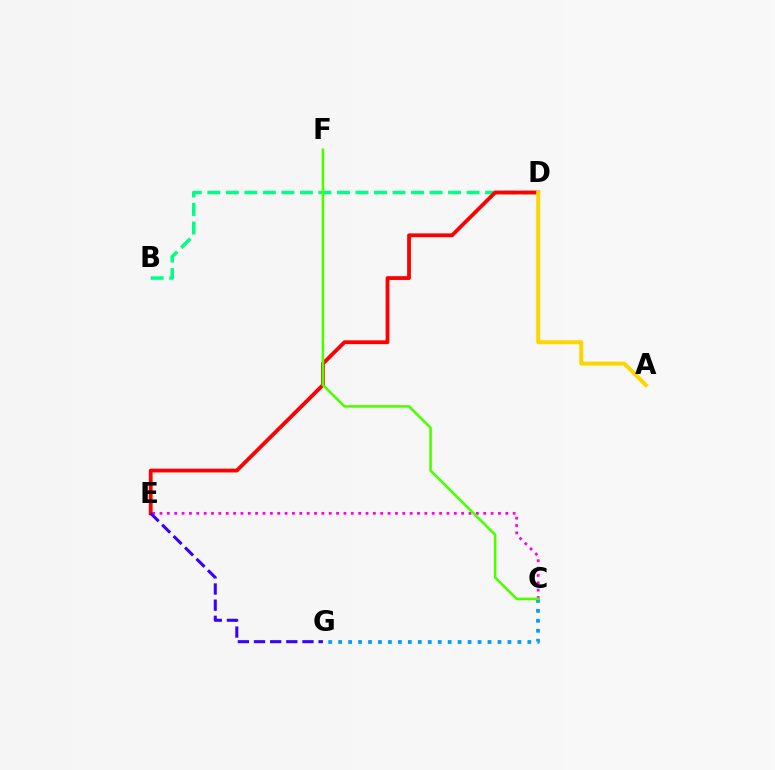{('B', 'D'): [{'color': '#00ff86', 'line_style': 'dashed', 'thickness': 2.52}], ('C', 'G'): [{'color': '#009eff', 'line_style': 'dotted', 'thickness': 2.71}], ('C', 'E'): [{'color': '#ff00ed', 'line_style': 'dotted', 'thickness': 2.0}], ('D', 'E'): [{'color': '#ff0000', 'line_style': 'solid', 'thickness': 2.74}], ('A', 'D'): [{'color': '#ffd500', 'line_style': 'solid', 'thickness': 2.87}], ('E', 'G'): [{'color': '#3700ff', 'line_style': 'dashed', 'thickness': 2.19}], ('C', 'F'): [{'color': '#4fff00', 'line_style': 'solid', 'thickness': 1.88}]}